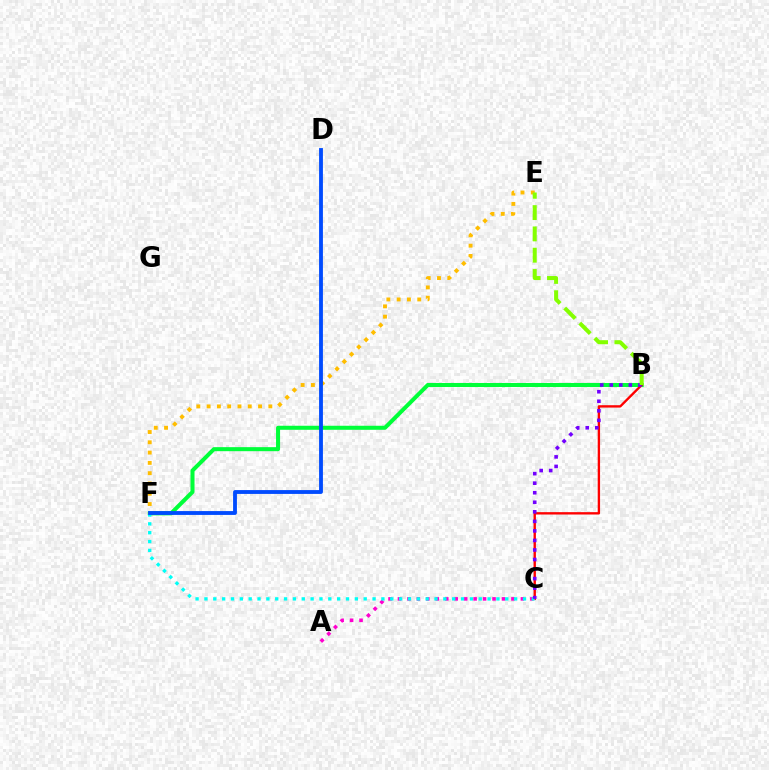{('A', 'C'): [{'color': '#ff00cf', 'line_style': 'dotted', 'thickness': 2.57}], ('B', 'F'): [{'color': '#00ff39', 'line_style': 'solid', 'thickness': 2.9}], ('B', 'C'): [{'color': '#ff0000', 'line_style': 'solid', 'thickness': 1.7}, {'color': '#7200ff', 'line_style': 'dotted', 'thickness': 2.59}], ('C', 'F'): [{'color': '#00fff6', 'line_style': 'dotted', 'thickness': 2.4}], ('E', 'F'): [{'color': '#ffbd00', 'line_style': 'dotted', 'thickness': 2.79}], ('D', 'F'): [{'color': '#004bff', 'line_style': 'solid', 'thickness': 2.76}], ('B', 'E'): [{'color': '#84ff00', 'line_style': 'dashed', 'thickness': 2.89}]}